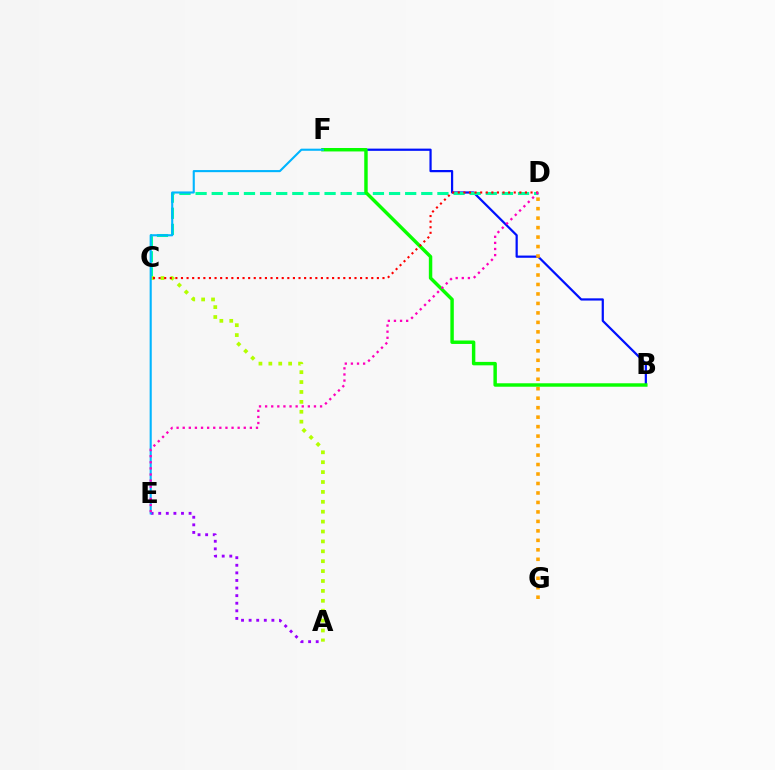{('A', 'E'): [{'color': '#9b00ff', 'line_style': 'dotted', 'thickness': 2.06}], ('B', 'F'): [{'color': '#0010ff', 'line_style': 'solid', 'thickness': 1.6}, {'color': '#08ff00', 'line_style': 'solid', 'thickness': 2.48}], ('C', 'D'): [{'color': '#00ff9d', 'line_style': 'dashed', 'thickness': 2.19}, {'color': '#ff0000', 'line_style': 'dotted', 'thickness': 1.52}], ('A', 'C'): [{'color': '#b3ff00', 'line_style': 'dotted', 'thickness': 2.69}], ('D', 'G'): [{'color': '#ffa500', 'line_style': 'dotted', 'thickness': 2.57}], ('E', 'F'): [{'color': '#00b5ff', 'line_style': 'solid', 'thickness': 1.52}], ('D', 'E'): [{'color': '#ff00bd', 'line_style': 'dotted', 'thickness': 1.66}]}